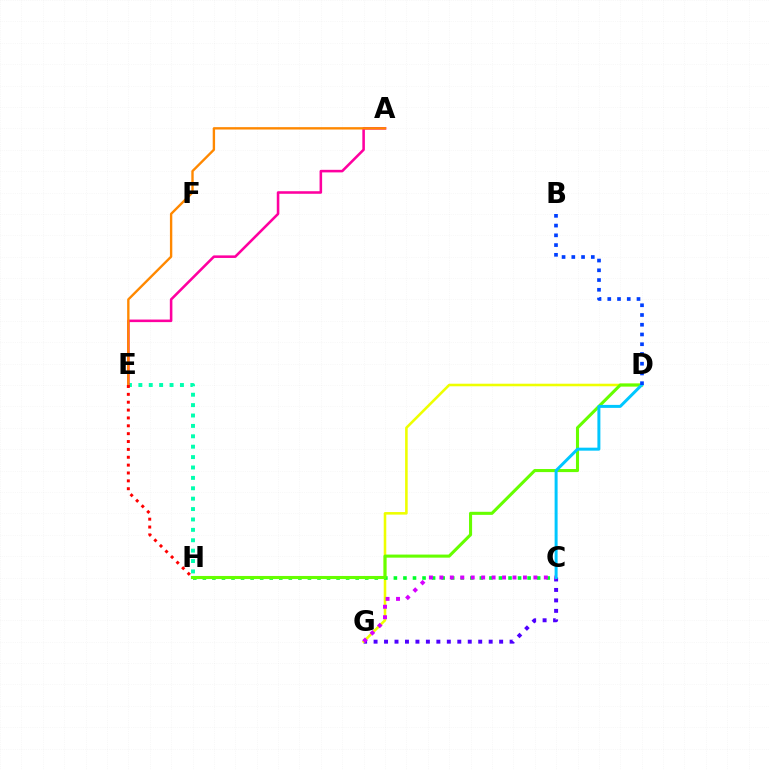{('E', 'H'): [{'color': '#00ffaf', 'line_style': 'dotted', 'thickness': 2.82}, {'color': '#ff0000', 'line_style': 'dotted', 'thickness': 2.14}], ('A', 'E'): [{'color': '#ff00a0', 'line_style': 'solid', 'thickness': 1.85}, {'color': '#ff8800', 'line_style': 'solid', 'thickness': 1.71}], ('C', 'G'): [{'color': '#4f00ff', 'line_style': 'dotted', 'thickness': 2.84}, {'color': '#d600ff', 'line_style': 'dotted', 'thickness': 2.84}], ('D', 'G'): [{'color': '#eeff00', 'line_style': 'solid', 'thickness': 1.85}], ('C', 'H'): [{'color': '#00ff27', 'line_style': 'dotted', 'thickness': 2.6}], ('D', 'H'): [{'color': '#66ff00', 'line_style': 'solid', 'thickness': 2.22}], ('C', 'D'): [{'color': '#00c7ff', 'line_style': 'solid', 'thickness': 2.15}], ('B', 'D'): [{'color': '#003fff', 'line_style': 'dotted', 'thickness': 2.65}]}